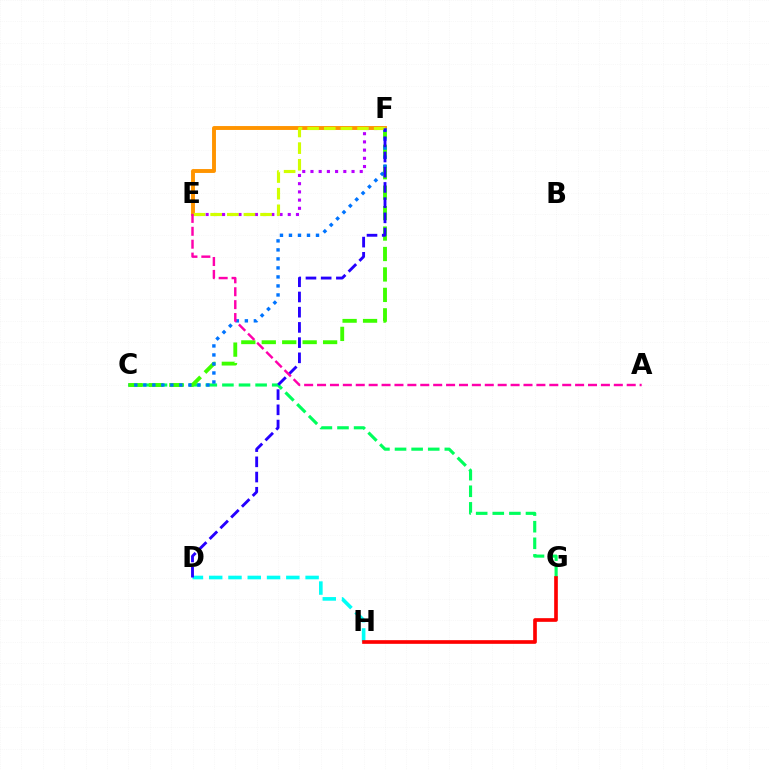{('E', 'F'): [{'color': '#ff9400', 'line_style': 'solid', 'thickness': 2.8}, {'color': '#b900ff', 'line_style': 'dotted', 'thickness': 2.23}, {'color': '#d1ff00', 'line_style': 'dashed', 'thickness': 2.26}], ('D', 'H'): [{'color': '#00fff6', 'line_style': 'dashed', 'thickness': 2.62}], ('C', 'G'): [{'color': '#00ff5c', 'line_style': 'dashed', 'thickness': 2.26}], ('C', 'F'): [{'color': '#3dff00', 'line_style': 'dashed', 'thickness': 2.78}, {'color': '#0074ff', 'line_style': 'dotted', 'thickness': 2.45}], ('G', 'H'): [{'color': '#ff0000', 'line_style': 'solid', 'thickness': 2.64}], ('D', 'F'): [{'color': '#2500ff', 'line_style': 'dashed', 'thickness': 2.07}], ('A', 'E'): [{'color': '#ff00ac', 'line_style': 'dashed', 'thickness': 1.75}]}